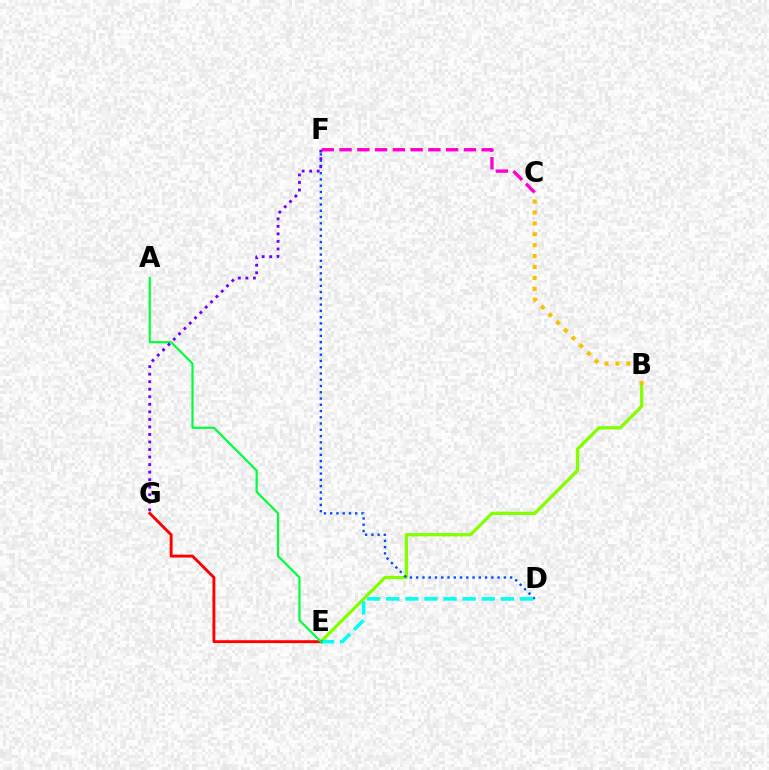{('B', 'E'): [{'color': '#84ff00', 'line_style': 'solid', 'thickness': 2.35}], ('D', 'F'): [{'color': '#004bff', 'line_style': 'dotted', 'thickness': 1.7}], ('D', 'E'): [{'color': '#00fff6', 'line_style': 'dashed', 'thickness': 2.6}], ('E', 'G'): [{'color': '#ff0000', 'line_style': 'solid', 'thickness': 2.08}], ('C', 'F'): [{'color': '#ff00cf', 'line_style': 'dashed', 'thickness': 2.41}], ('A', 'E'): [{'color': '#00ff39', 'line_style': 'solid', 'thickness': 1.57}], ('F', 'G'): [{'color': '#7200ff', 'line_style': 'dotted', 'thickness': 2.05}], ('B', 'C'): [{'color': '#ffbd00', 'line_style': 'dotted', 'thickness': 2.96}]}